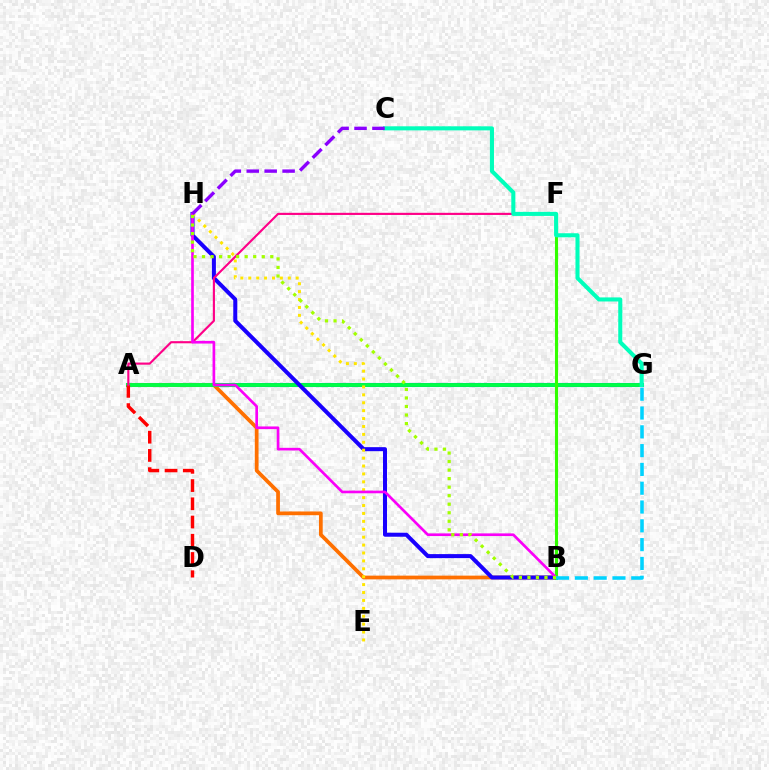{('A', 'G'): [{'color': '#005dff', 'line_style': 'solid', 'thickness': 2.93}, {'color': '#00ff45', 'line_style': 'solid', 'thickness': 2.77}], ('A', 'B'): [{'color': '#ff7000', 'line_style': 'solid', 'thickness': 2.69}], ('B', 'H'): [{'color': '#1900ff', 'line_style': 'solid', 'thickness': 2.89}, {'color': '#fa00f9', 'line_style': 'solid', 'thickness': 1.92}, {'color': '#a2ff00', 'line_style': 'dotted', 'thickness': 2.32}], ('E', 'H'): [{'color': '#ffe600', 'line_style': 'dotted', 'thickness': 2.15}], ('B', 'F'): [{'color': '#31ff00', 'line_style': 'solid', 'thickness': 2.22}], ('A', 'D'): [{'color': '#ff0000', 'line_style': 'dashed', 'thickness': 2.48}], ('A', 'F'): [{'color': '#ff0088', 'line_style': 'solid', 'thickness': 1.55}], ('C', 'G'): [{'color': '#00ffbb', 'line_style': 'solid', 'thickness': 2.93}], ('C', 'H'): [{'color': '#8a00ff', 'line_style': 'dashed', 'thickness': 2.44}], ('B', 'G'): [{'color': '#00d3ff', 'line_style': 'dashed', 'thickness': 2.55}]}